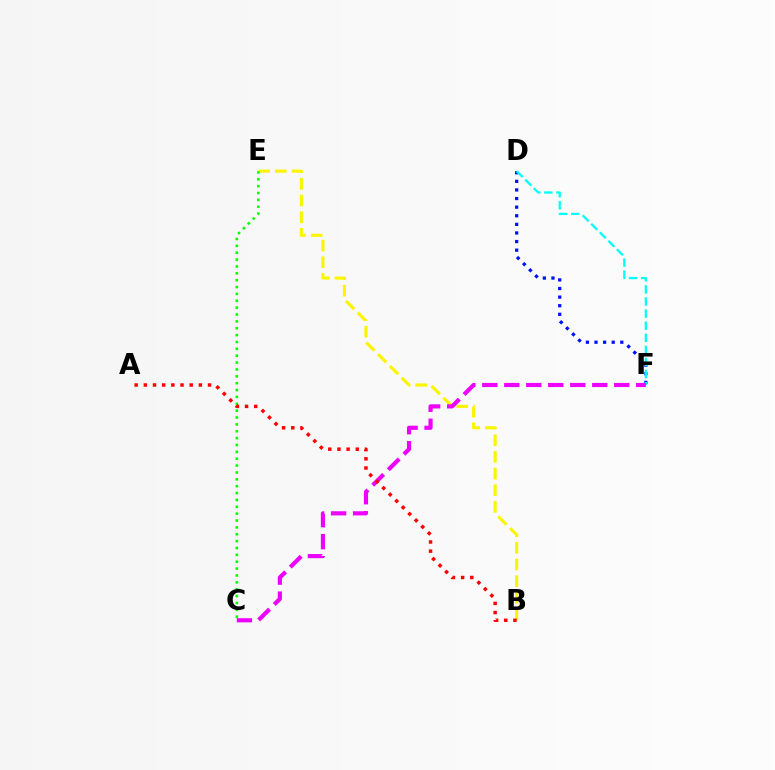{('D', 'F'): [{'color': '#0010ff', 'line_style': 'dotted', 'thickness': 2.34}, {'color': '#00fff6', 'line_style': 'dashed', 'thickness': 1.64}], ('B', 'E'): [{'color': '#fcf500', 'line_style': 'dashed', 'thickness': 2.26}], ('C', 'F'): [{'color': '#ee00ff', 'line_style': 'dashed', 'thickness': 2.99}], ('C', 'E'): [{'color': '#08ff00', 'line_style': 'dotted', 'thickness': 1.87}], ('A', 'B'): [{'color': '#ff0000', 'line_style': 'dotted', 'thickness': 2.49}]}